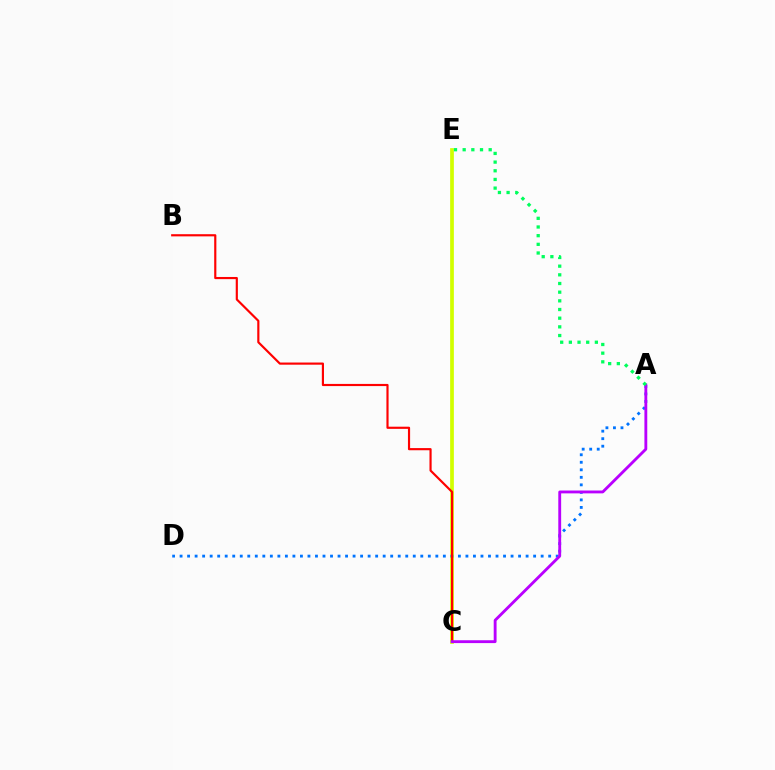{('C', 'E'): [{'color': '#d1ff00', 'line_style': 'solid', 'thickness': 2.68}], ('A', 'D'): [{'color': '#0074ff', 'line_style': 'dotted', 'thickness': 2.04}], ('B', 'C'): [{'color': '#ff0000', 'line_style': 'solid', 'thickness': 1.56}], ('A', 'C'): [{'color': '#b900ff', 'line_style': 'solid', 'thickness': 2.05}], ('A', 'E'): [{'color': '#00ff5c', 'line_style': 'dotted', 'thickness': 2.36}]}